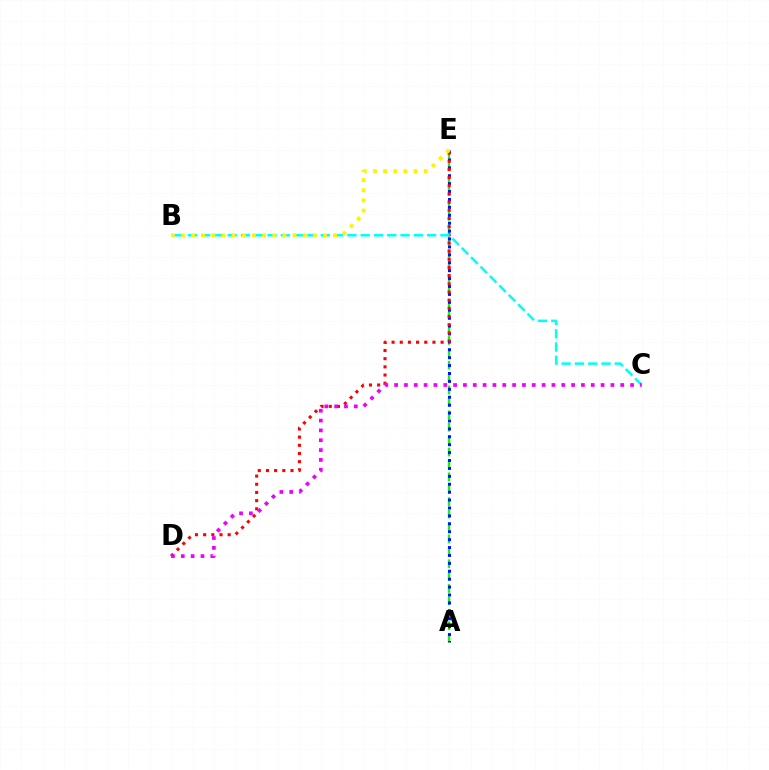{('A', 'E'): [{'color': '#08ff00', 'line_style': 'dashed', 'thickness': 1.69}, {'color': '#0010ff', 'line_style': 'dotted', 'thickness': 2.15}], ('D', 'E'): [{'color': '#ff0000', 'line_style': 'dotted', 'thickness': 2.22}], ('B', 'C'): [{'color': '#00fff6', 'line_style': 'dashed', 'thickness': 1.81}], ('C', 'D'): [{'color': '#ee00ff', 'line_style': 'dotted', 'thickness': 2.67}], ('B', 'E'): [{'color': '#fcf500', 'line_style': 'dotted', 'thickness': 2.76}]}